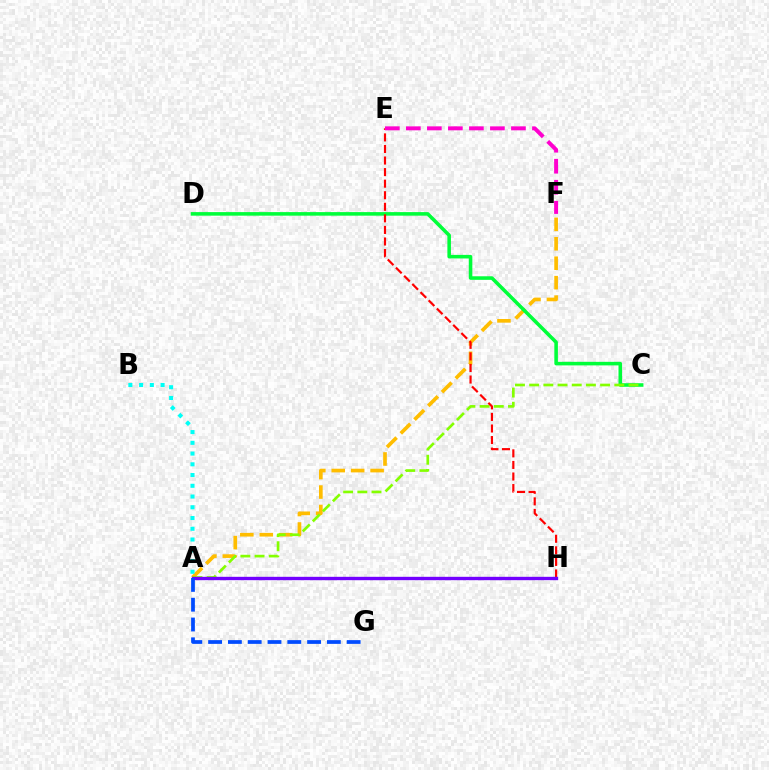{('A', 'F'): [{'color': '#ffbd00', 'line_style': 'dashed', 'thickness': 2.64}], ('C', 'D'): [{'color': '#00ff39', 'line_style': 'solid', 'thickness': 2.56}], ('A', 'C'): [{'color': '#84ff00', 'line_style': 'dashed', 'thickness': 1.93}], ('E', 'H'): [{'color': '#ff0000', 'line_style': 'dashed', 'thickness': 1.57}], ('A', 'B'): [{'color': '#00fff6', 'line_style': 'dotted', 'thickness': 2.92}], ('E', 'F'): [{'color': '#ff00cf', 'line_style': 'dashed', 'thickness': 2.85}], ('A', 'H'): [{'color': '#7200ff', 'line_style': 'solid', 'thickness': 2.42}], ('A', 'G'): [{'color': '#004bff', 'line_style': 'dashed', 'thickness': 2.69}]}